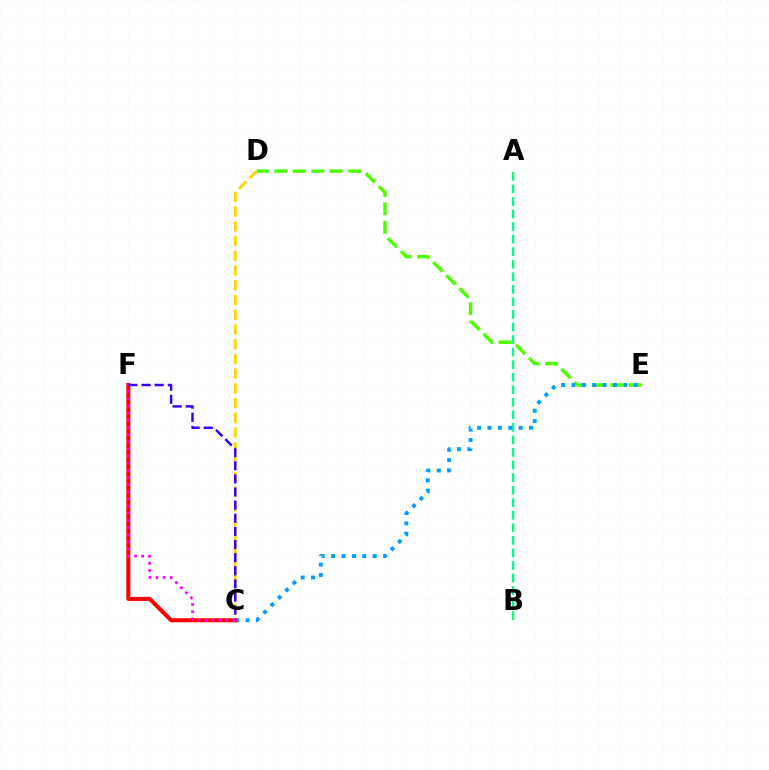{('A', 'B'): [{'color': '#00ff86', 'line_style': 'dashed', 'thickness': 1.71}], ('D', 'E'): [{'color': '#4fff00', 'line_style': 'dashed', 'thickness': 2.51}], ('C', 'D'): [{'color': '#ffd500', 'line_style': 'dashed', 'thickness': 2.0}], ('C', 'E'): [{'color': '#009eff', 'line_style': 'dotted', 'thickness': 2.82}], ('C', 'F'): [{'color': '#ff0000', 'line_style': 'solid', 'thickness': 2.9}, {'color': '#ff00ed', 'line_style': 'dotted', 'thickness': 1.94}, {'color': '#3700ff', 'line_style': 'dashed', 'thickness': 1.78}]}